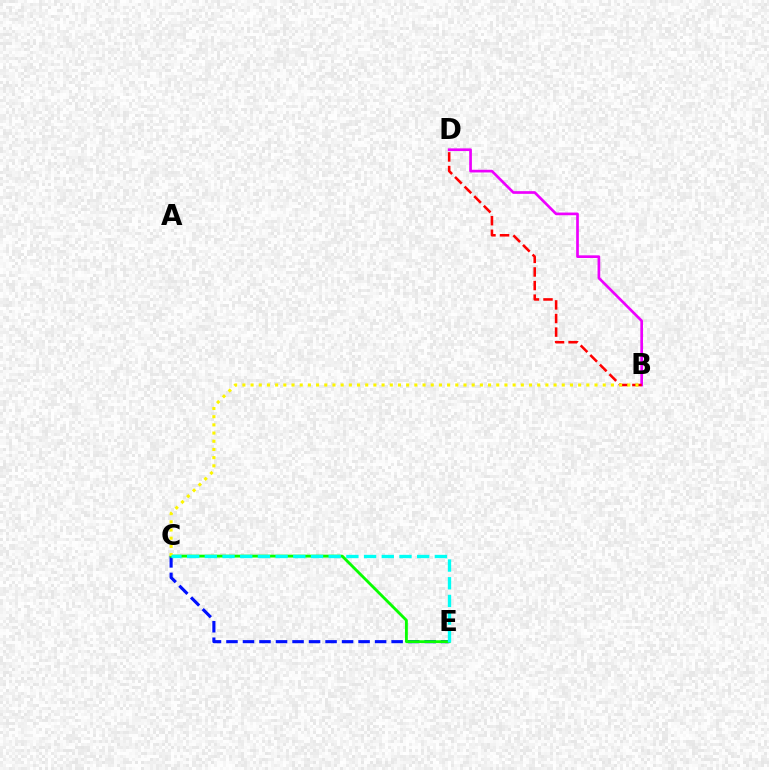{('B', 'D'): [{'color': '#ee00ff', 'line_style': 'solid', 'thickness': 1.93}, {'color': '#ff0000', 'line_style': 'dashed', 'thickness': 1.85}], ('C', 'E'): [{'color': '#0010ff', 'line_style': 'dashed', 'thickness': 2.24}, {'color': '#08ff00', 'line_style': 'solid', 'thickness': 2.05}, {'color': '#00fff6', 'line_style': 'dashed', 'thickness': 2.4}], ('B', 'C'): [{'color': '#fcf500', 'line_style': 'dotted', 'thickness': 2.23}]}